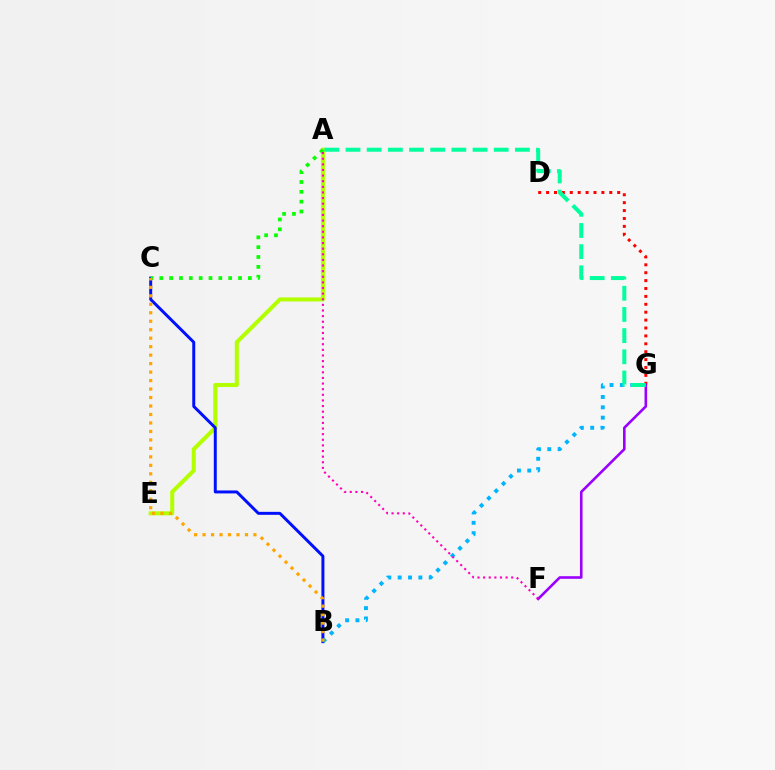{('A', 'E'): [{'color': '#b3ff00', 'line_style': 'solid', 'thickness': 2.91}], ('D', 'G'): [{'color': '#ff0000', 'line_style': 'dotted', 'thickness': 2.15}], ('B', 'C'): [{'color': '#0010ff', 'line_style': 'solid', 'thickness': 2.14}, {'color': '#ffa500', 'line_style': 'dotted', 'thickness': 2.3}], ('B', 'G'): [{'color': '#00b5ff', 'line_style': 'dotted', 'thickness': 2.81}], ('A', 'C'): [{'color': '#08ff00', 'line_style': 'dotted', 'thickness': 2.67}], ('F', 'G'): [{'color': '#9b00ff', 'line_style': 'solid', 'thickness': 1.87}], ('A', 'G'): [{'color': '#00ff9d', 'line_style': 'dashed', 'thickness': 2.88}], ('A', 'F'): [{'color': '#ff00bd', 'line_style': 'dotted', 'thickness': 1.53}]}